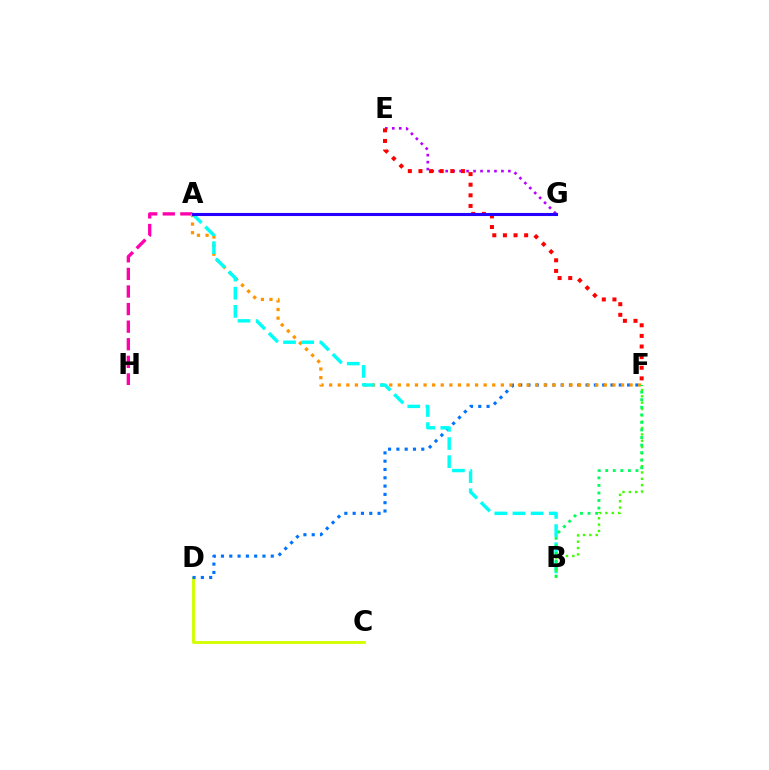{('C', 'D'): [{'color': '#d1ff00', 'line_style': 'solid', 'thickness': 2.08}], ('D', 'F'): [{'color': '#0074ff', 'line_style': 'dotted', 'thickness': 2.26}], ('A', 'H'): [{'color': '#ff00ac', 'line_style': 'dashed', 'thickness': 2.39}], ('A', 'F'): [{'color': '#ff9400', 'line_style': 'dotted', 'thickness': 2.33}], ('E', 'G'): [{'color': '#b900ff', 'line_style': 'dotted', 'thickness': 1.89}], ('A', 'B'): [{'color': '#00fff6', 'line_style': 'dashed', 'thickness': 2.47}], ('B', 'F'): [{'color': '#3dff00', 'line_style': 'dotted', 'thickness': 1.72}, {'color': '#00ff5c', 'line_style': 'dotted', 'thickness': 2.05}], ('E', 'F'): [{'color': '#ff0000', 'line_style': 'dotted', 'thickness': 2.88}], ('A', 'G'): [{'color': '#2500ff', 'line_style': 'solid', 'thickness': 2.22}]}